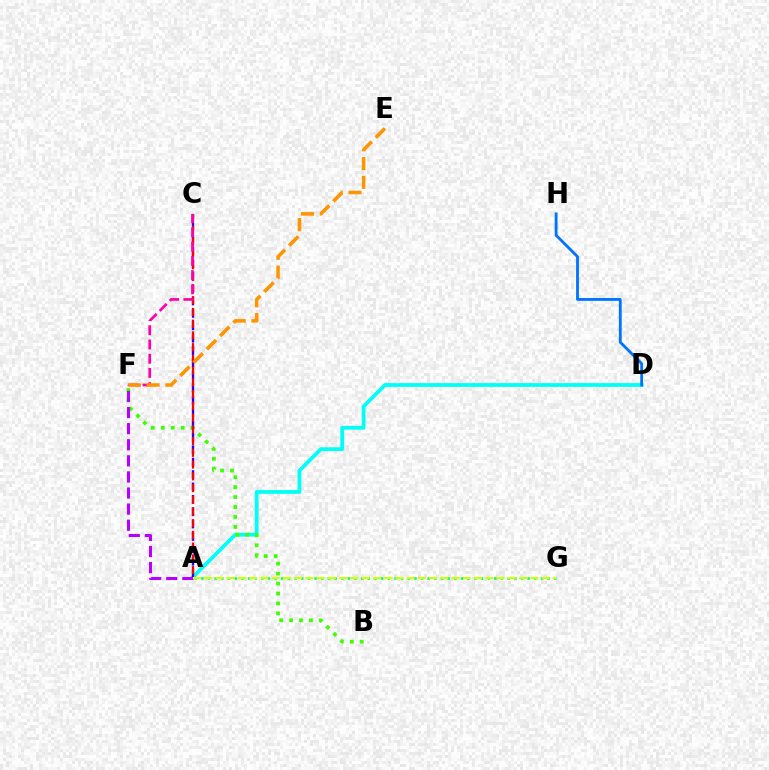{('A', 'G'): [{'color': '#00ff5c', 'line_style': 'dotted', 'thickness': 1.81}, {'color': '#d1ff00', 'line_style': 'dashed', 'thickness': 1.53}], ('A', 'D'): [{'color': '#00fff6', 'line_style': 'solid', 'thickness': 2.71}], ('B', 'F'): [{'color': '#3dff00', 'line_style': 'dotted', 'thickness': 2.7}], ('A', 'C'): [{'color': '#2500ff', 'line_style': 'dashed', 'thickness': 1.68}, {'color': '#ff0000', 'line_style': 'dashed', 'thickness': 1.59}], ('A', 'F'): [{'color': '#b900ff', 'line_style': 'dashed', 'thickness': 2.19}], ('C', 'F'): [{'color': '#ff00ac', 'line_style': 'dashed', 'thickness': 1.93}], ('E', 'F'): [{'color': '#ff9400', 'line_style': 'dashed', 'thickness': 2.55}], ('D', 'H'): [{'color': '#0074ff', 'line_style': 'solid', 'thickness': 2.03}]}